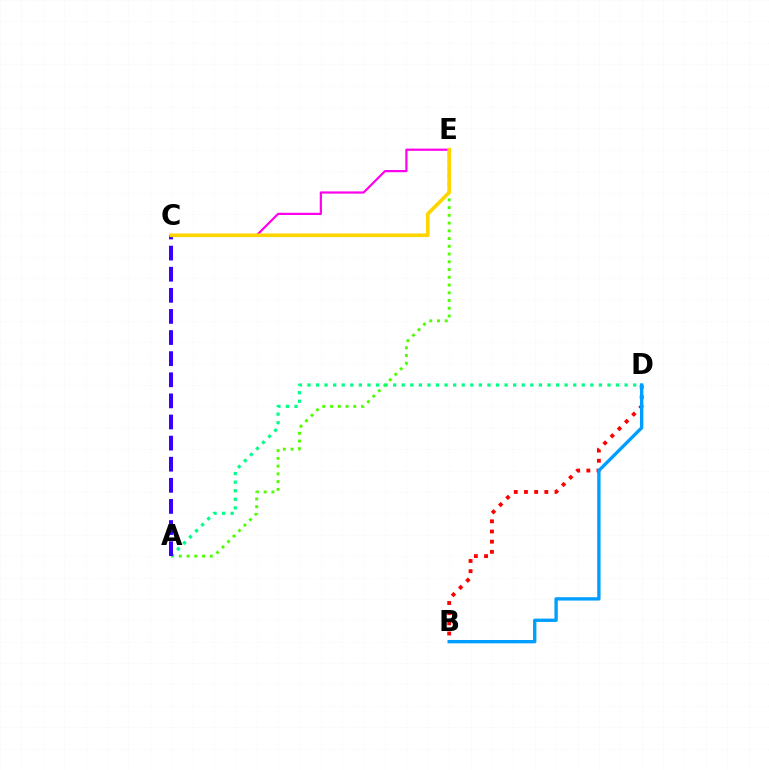{('A', 'E'): [{'color': '#4fff00', 'line_style': 'dotted', 'thickness': 2.1}], ('A', 'D'): [{'color': '#00ff86', 'line_style': 'dotted', 'thickness': 2.33}], ('B', 'D'): [{'color': '#ff0000', 'line_style': 'dotted', 'thickness': 2.76}, {'color': '#009eff', 'line_style': 'solid', 'thickness': 2.41}], ('C', 'E'): [{'color': '#ff00ed', 'line_style': 'solid', 'thickness': 1.59}, {'color': '#ffd500', 'line_style': 'solid', 'thickness': 2.64}], ('A', 'C'): [{'color': '#3700ff', 'line_style': 'dashed', 'thickness': 2.87}]}